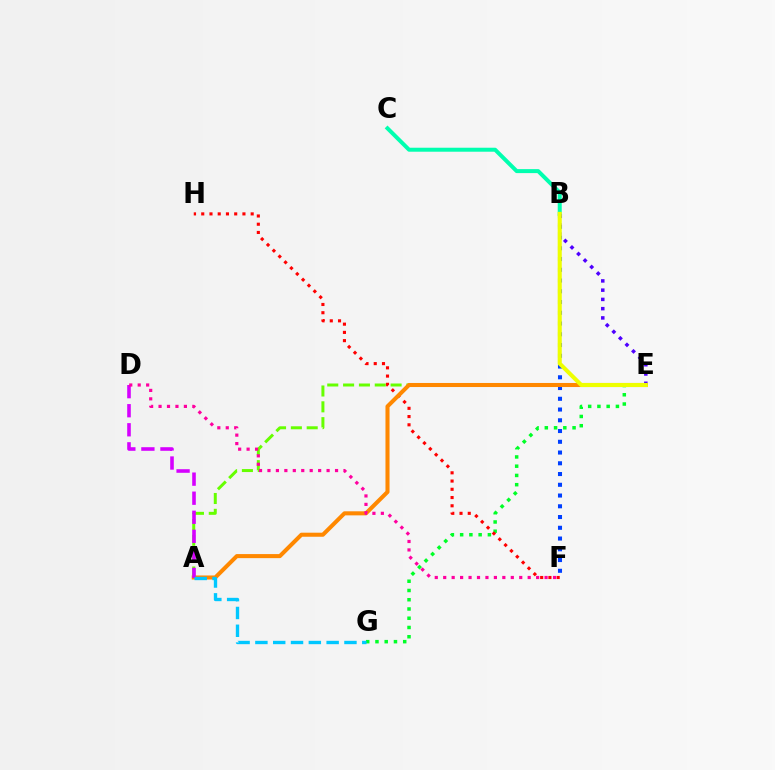{('E', 'G'): [{'color': '#00ff27', 'line_style': 'dotted', 'thickness': 2.51}], ('A', 'E'): [{'color': '#66ff00', 'line_style': 'dashed', 'thickness': 2.15}, {'color': '#ff8800', 'line_style': 'solid', 'thickness': 2.92}], ('F', 'H'): [{'color': '#ff0000', 'line_style': 'dotted', 'thickness': 2.24}], ('B', 'F'): [{'color': '#003fff', 'line_style': 'dotted', 'thickness': 2.92}], ('B', 'C'): [{'color': '#00ffaf', 'line_style': 'solid', 'thickness': 2.87}], ('B', 'E'): [{'color': '#4f00ff', 'line_style': 'dotted', 'thickness': 2.51}, {'color': '#eeff00', 'line_style': 'solid', 'thickness': 2.93}], ('A', 'D'): [{'color': '#d600ff', 'line_style': 'dashed', 'thickness': 2.59}], ('A', 'G'): [{'color': '#00c7ff', 'line_style': 'dashed', 'thickness': 2.42}], ('D', 'F'): [{'color': '#ff00a0', 'line_style': 'dotted', 'thickness': 2.3}]}